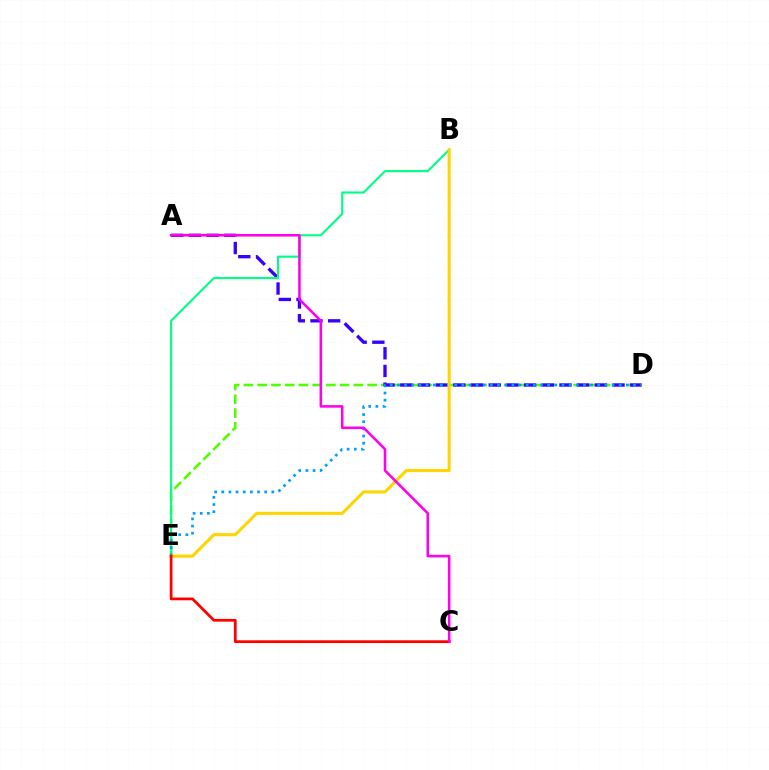{('D', 'E'): [{'color': '#4fff00', 'line_style': 'dashed', 'thickness': 1.87}, {'color': '#009eff', 'line_style': 'dotted', 'thickness': 1.94}], ('A', 'D'): [{'color': '#3700ff', 'line_style': 'dashed', 'thickness': 2.4}], ('B', 'E'): [{'color': '#00ff86', 'line_style': 'solid', 'thickness': 1.53}, {'color': '#ffd500', 'line_style': 'solid', 'thickness': 2.2}], ('C', 'E'): [{'color': '#ff0000', 'line_style': 'solid', 'thickness': 1.99}], ('A', 'C'): [{'color': '#ff00ed', 'line_style': 'solid', 'thickness': 1.84}]}